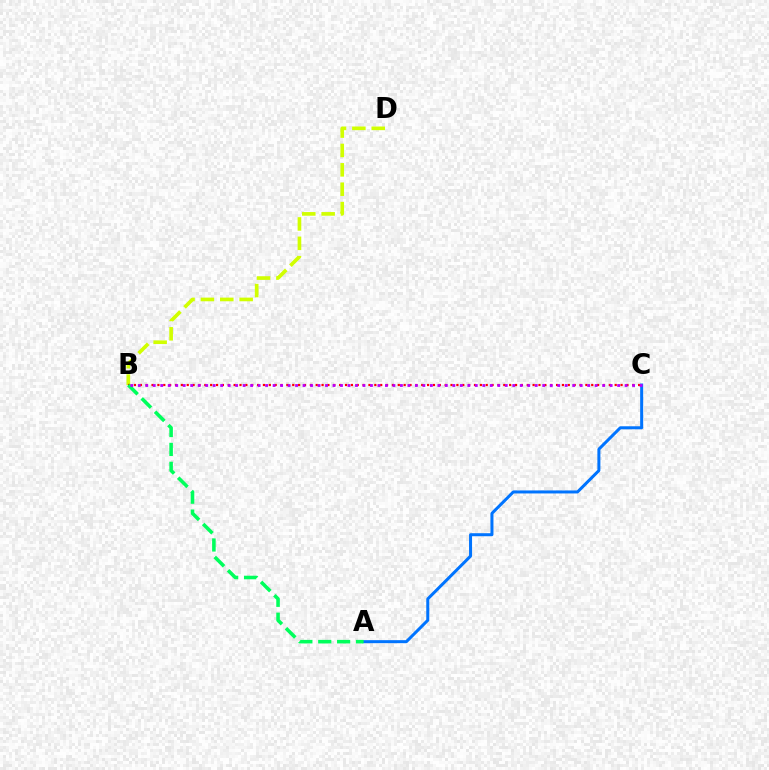{('A', 'C'): [{'color': '#0074ff', 'line_style': 'solid', 'thickness': 2.17}], ('B', 'D'): [{'color': '#d1ff00', 'line_style': 'dashed', 'thickness': 2.63}], ('B', 'C'): [{'color': '#ff0000', 'line_style': 'dotted', 'thickness': 1.59}, {'color': '#b900ff', 'line_style': 'dotted', 'thickness': 2.03}], ('A', 'B'): [{'color': '#00ff5c', 'line_style': 'dashed', 'thickness': 2.57}]}